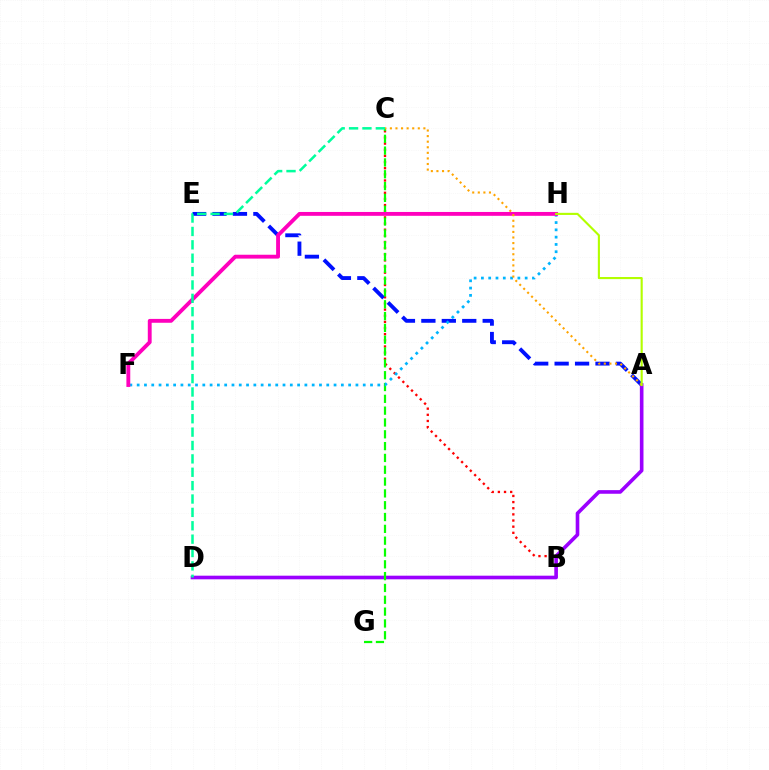{('B', 'C'): [{'color': '#ff0000', 'line_style': 'dotted', 'thickness': 1.67}], ('A', 'E'): [{'color': '#0010ff', 'line_style': 'dashed', 'thickness': 2.78}], ('A', 'D'): [{'color': '#9b00ff', 'line_style': 'solid', 'thickness': 2.61}], ('C', 'G'): [{'color': '#08ff00', 'line_style': 'dashed', 'thickness': 1.61}], ('F', 'H'): [{'color': '#00b5ff', 'line_style': 'dotted', 'thickness': 1.98}, {'color': '#ff00bd', 'line_style': 'solid', 'thickness': 2.78}], ('C', 'D'): [{'color': '#00ff9d', 'line_style': 'dashed', 'thickness': 1.82}], ('A', 'C'): [{'color': '#ffa500', 'line_style': 'dotted', 'thickness': 1.52}], ('A', 'H'): [{'color': '#b3ff00', 'line_style': 'solid', 'thickness': 1.53}]}